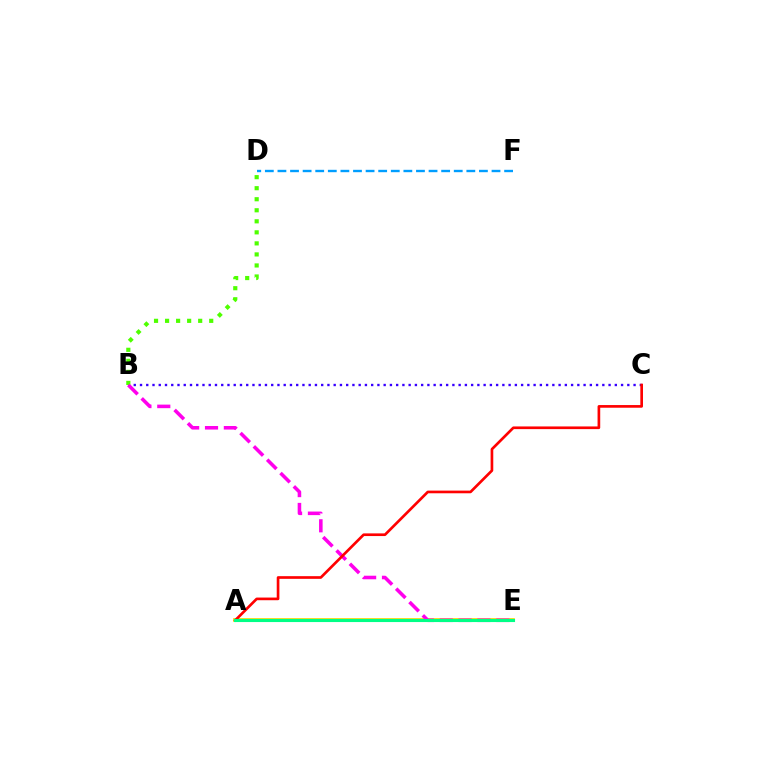{('D', 'F'): [{'color': '#009eff', 'line_style': 'dashed', 'thickness': 1.71}], ('A', 'E'): [{'color': '#ffd500', 'line_style': 'solid', 'thickness': 2.67}, {'color': '#00ff86', 'line_style': 'solid', 'thickness': 2.24}], ('B', 'C'): [{'color': '#3700ff', 'line_style': 'dotted', 'thickness': 1.7}], ('B', 'D'): [{'color': '#4fff00', 'line_style': 'dotted', 'thickness': 3.0}], ('B', 'E'): [{'color': '#ff00ed', 'line_style': 'dashed', 'thickness': 2.56}], ('A', 'C'): [{'color': '#ff0000', 'line_style': 'solid', 'thickness': 1.92}]}